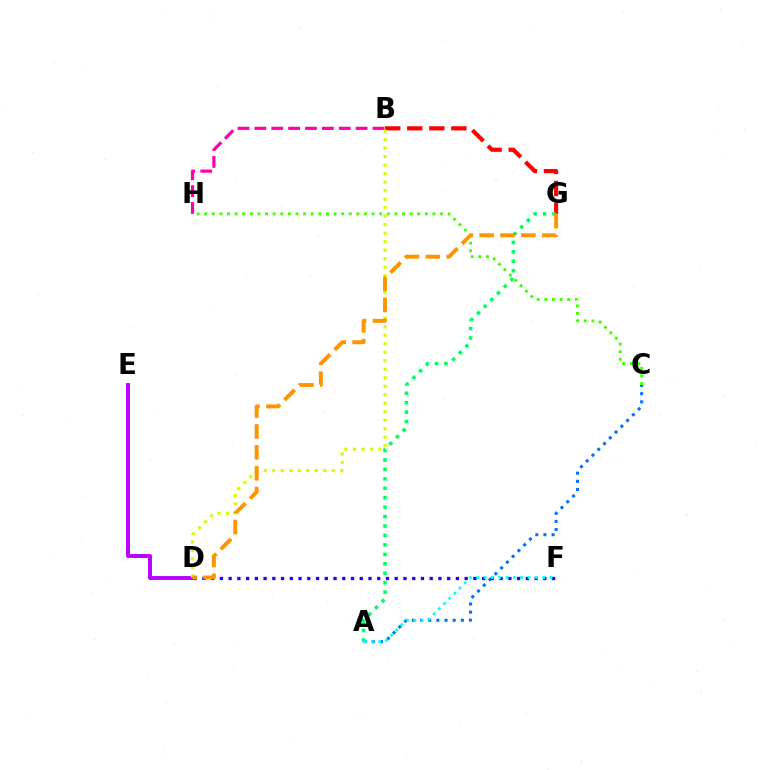{('B', 'G'): [{'color': '#ff0000', 'line_style': 'dashed', 'thickness': 3.0}], ('A', 'C'): [{'color': '#0074ff', 'line_style': 'dotted', 'thickness': 2.22}], ('C', 'H'): [{'color': '#3dff00', 'line_style': 'dotted', 'thickness': 2.07}], ('D', 'E'): [{'color': '#b900ff', 'line_style': 'solid', 'thickness': 2.82}], ('B', 'D'): [{'color': '#d1ff00', 'line_style': 'dotted', 'thickness': 2.31}], ('D', 'F'): [{'color': '#2500ff', 'line_style': 'dotted', 'thickness': 2.38}], ('A', 'G'): [{'color': '#00ff5c', 'line_style': 'dotted', 'thickness': 2.56}], ('B', 'H'): [{'color': '#ff00ac', 'line_style': 'dashed', 'thickness': 2.29}], ('D', 'G'): [{'color': '#ff9400', 'line_style': 'dashed', 'thickness': 2.84}], ('A', 'F'): [{'color': '#00fff6', 'line_style': 'dotted', 'thickness': 1.99}]}